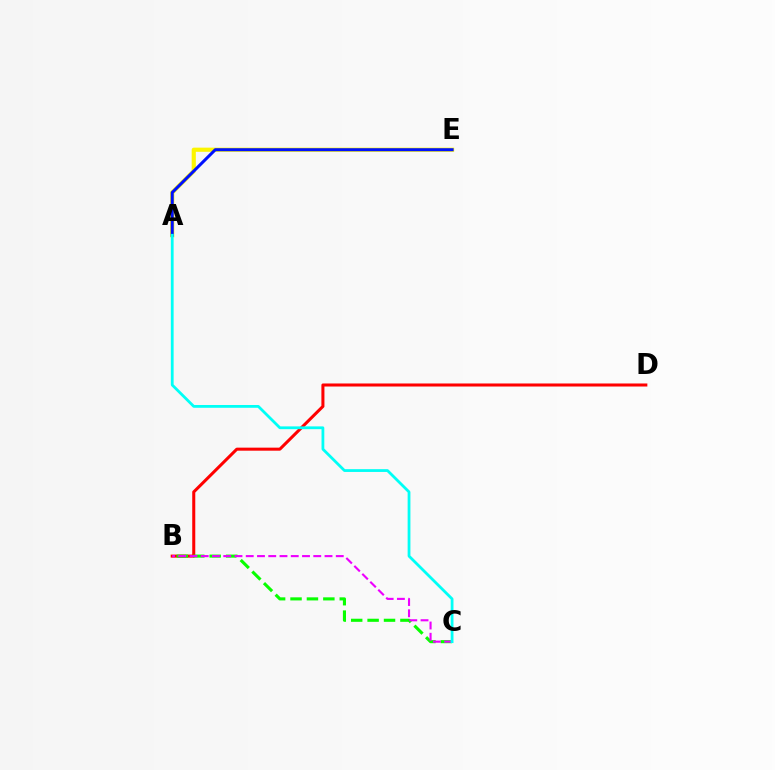{('A', 'E'): [{'color': '#fcf500', 'line_style': 'solid', 'thickness': 2.99}, {'color': '#0010ff', 'line_style': 'solid', 'thickness': 2.18}], ('B', 'D'): [{'color': '#ff0000', 'line_style': 'solid', 'thickness': 2.19}], ('B', 'C'): [{'color': '#08ff00', 'line_style': 'dashed', 'thickness': 2.23}, {'color': '#ee00ff', 'line_style': 'dashed', 'thickness': 1.53}], ('A', 'C'): [{'color': '#00fff6', 'line_style': 'solid', 'thickness': 2.0}]}